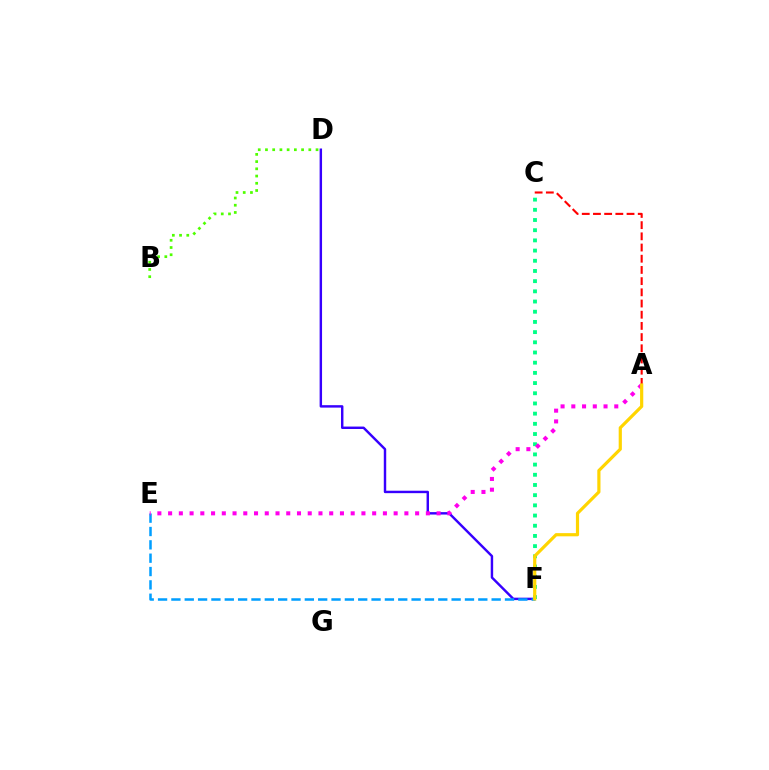{('D', 'F'): [{'color': '#3700ff', 'line_style': 'solid', 'thickness': 1.75}], ('C', 'F'): [{'color': '#00ff86', 'line_style': 'dotted', 'thickness': 2.77}], ('A', 'C'): [{'color': '#ff0000', 'line_style': 'dashed', 'thickness': 1.52}], ('E', 'F'): [{'color': '#009eff', 'line_style': 'dashed', 'thickness': 1.81}], ('A', 'E'): [{'color': '#ff00ed', 'line_style': 'dotted', 'thickness': 2.92}], ('B', 'D'): [{'color': '#4fff00', 'line_style': 'dotted', 'thickness': 1.96}], ('A', 'F'): [{'color': '#ffd500', 'line_style': 'solid', 'thickness': 2.29}]}